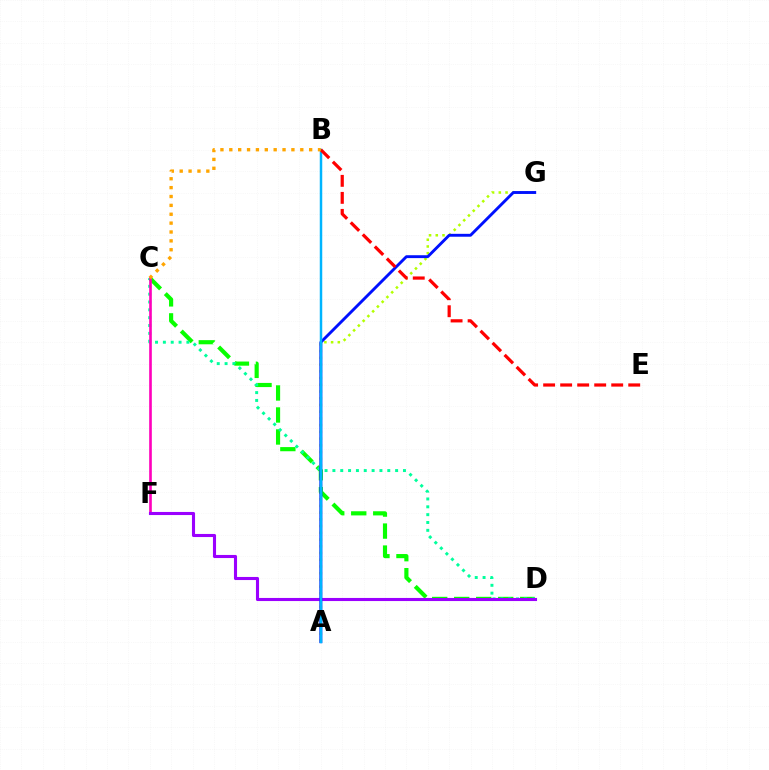{('C', 'D'): [{'color': '#08ff00', 'line_style': 'dashed', 'thickness': 2.99}, {'color': '#00ff9d', 'line_style': 'dotted', 'thickness': 2.13}], ('A', 'G'): [{'color': '#b3ff00', 'line_style': 'dotted', 'thickness': 1.83}, {'color': '#0010ff', 'line_style': 'solid', 'thickness': 2.08}], ('C', 'F'): [{'color': '#ff00bd', 'line_style': 'solid', 'thickness': 1.9}], ('D', 'F'): [{'color': '#9b00ff', 'line_style': 'solid', 'thickness': 2.23}], ('A', 'B'): [{'color': '#00b5ff', 'line_style': 'solid', 'thickness': 1.79}], ('B', 'E'): [{'color': '#ff0000', 'line_style': 'dashed', 'thickness': 2.31}], ('B', 'C'): [{'color': '#ffa500', 'line_style': 'dotted', 'thickness': 2.41}]}